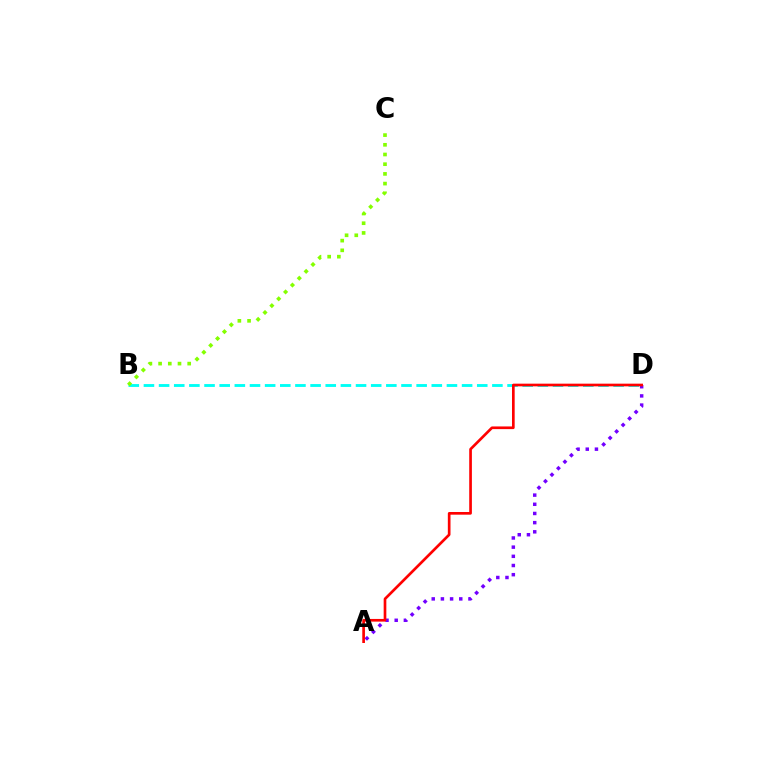{('B', 'D'): [{'color': '#00fff6', 'line_style': 'dashed', 'thickness': 2.06}], ('B', 'C'): [{'color': '#84ff00', 'line_style': 'dotted', 'thickness': 2.64}], ('A', 'D'): [{'color': '#7200ff', 'line_style': 'dotted', 'thickness': 2.49}, {'color': '#ff0000', 'line_style': 'solid', 'thickness': 1.93}]}